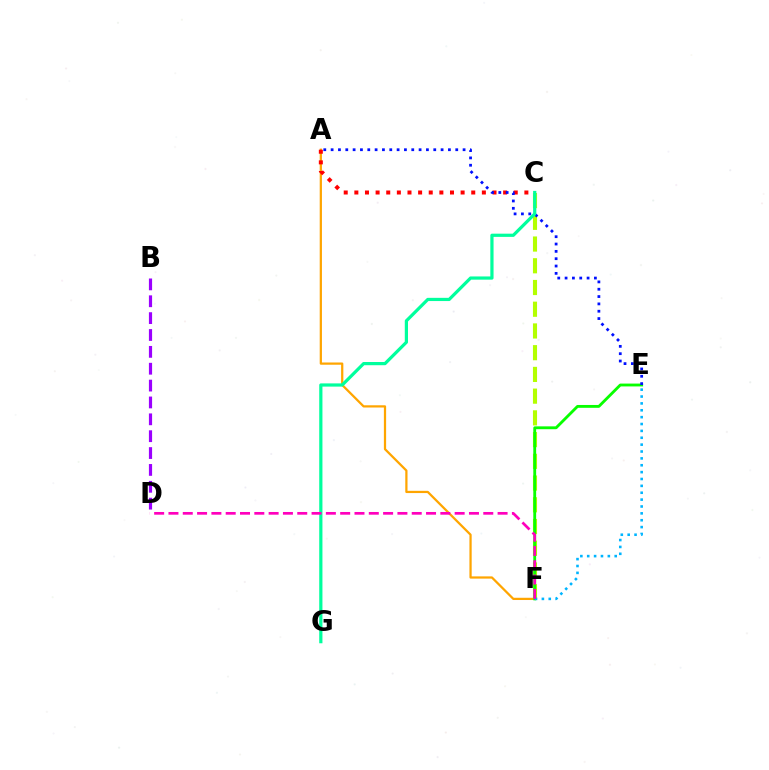{('C', 'F'): [{'color': '#b3ff00', 'line_style': 'dashed', 'thickness': 2.95}], ('B', 'D'): [{'color': '#9b00ff', 'line_style': 'dashed', 'thickness': 2.29}], ('A', 'F'): [{'color': '#ffa500', 'line_style': 'solid', 'thickness': 1.61}], ('A', 'C'): [{'color': '#ff0000', 'line_style': 'dotted', 'thickness': 2.89}], ('E', 'F'): [{'color': '#08ff00', 'line_style': 'solid', 'thickness': 2.05}, {'color': '#00b5ff', 'line_style': 'dotted', 'thickness': 1.87}], ('A', 'E'): [{'color': '#0010ff', 'line_style': 'dotted', 'thickness': 1.99}], ('C', 'G'): [{'color': '#00ff9d', 'line_style': 'solid', 'thickness': 2.31}], ('D', 'F'): [{'color': '#ff00bd', 'line_style': 'dashed', 'thickness': 1.94}]}